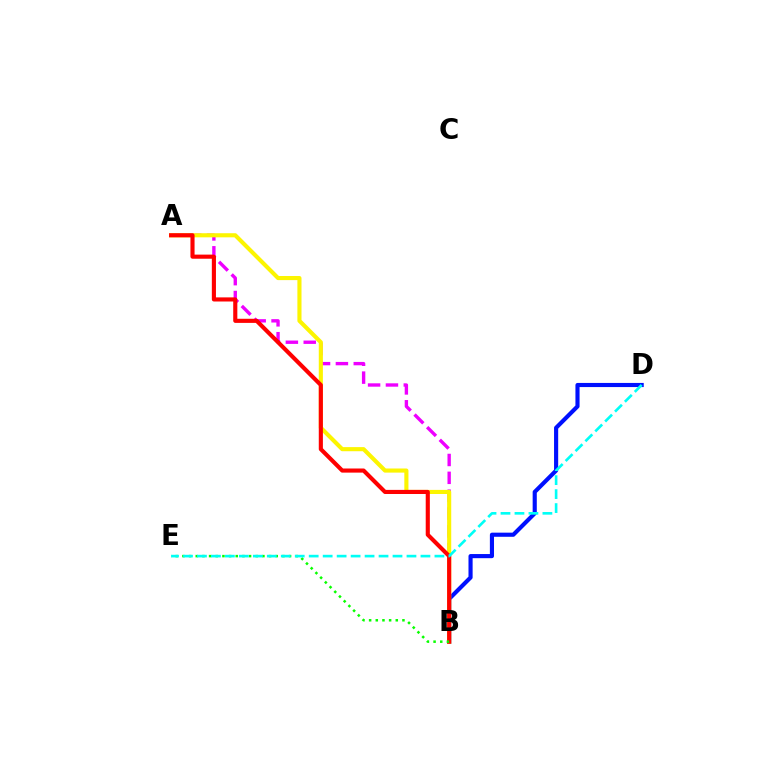{('A', 'B'): [{'color': '#ee00ff', 'line_style': 'dashed', 'thickness': 2.43}, {'color': '#fcf500', 'line_style': 'solid', 'thickness': 2.96}, {'color': '#ff0000', 'line_style': 'solid', 'thickness': 2.96}], ('B', 'D'): [{'color': '#0010ff', 'line_style': 'solid', 'thickness': 2.98}], ('B', 'E'): [{'color': '#08ff00', 'line_style': 'dotted', 'thickness': 1.81}], ('D', 'E'): [{'color': '#00fff6', 'line_style': 'dashed', 'thickness': 1.9}]}